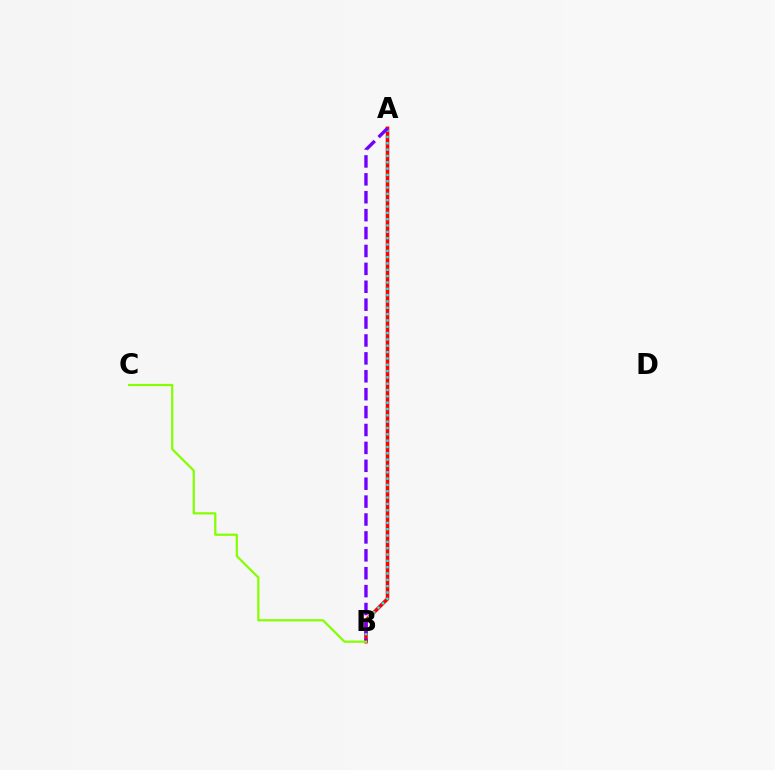{('A', 'B'): [{'color': '#ff0000', 'line_style': 'solid', 'thickness': 2.58}, {'color': '#00fff6', 'line_style': 'dotted', 'thickness': 1.72}, {'color': '#7200ff', 'line_style': 'dashed', 'thickness': 2.43}], ('B', 'C'): [{'color': '#84ff00', 'line_style': 'solid', 'thickness': 1.6}]}